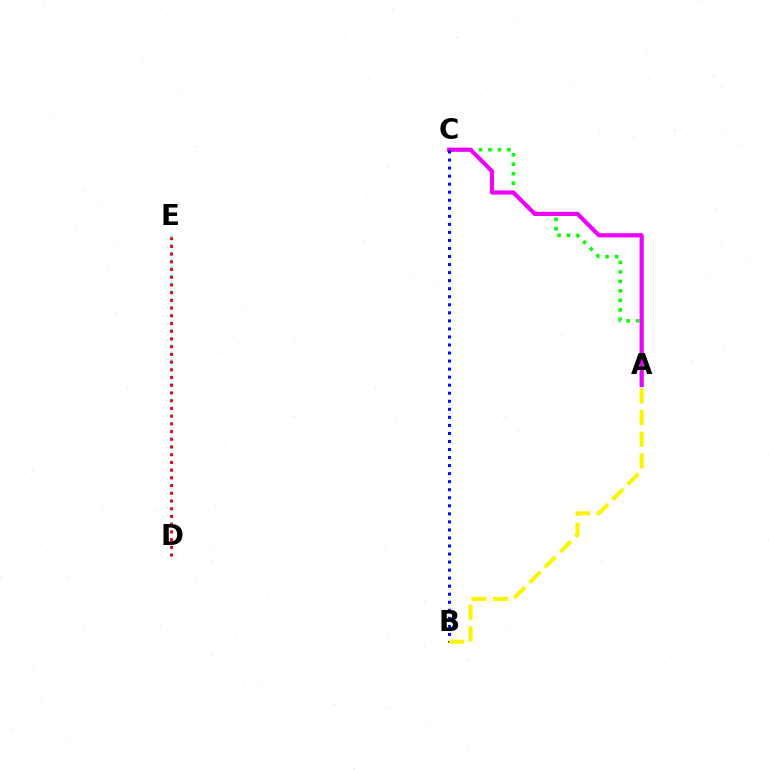{('A', 'C'): [{'color': '#08ff00', 'line_style': 'dotted', 'thickness': 2.58}, {'color': '#ee00ff', 'line_style': 'solid', 'thickness': 3.0}], ('B', 'C'): [{'color': '#0010ff', 'line_style': 'dotted', 'thickness': 2.18}], ('D', 'E'): [{'color': '#00fff6', 'line_style': 'dotted', 'thickness': 2.1}, {'color': '#ff0000', 'line_style': 'dotted', 'thickness': 2.1}], ('A', 'B'): [{'color': '#fcf500', 'line_style': 'dashed', 'thickness': 2.94}]}